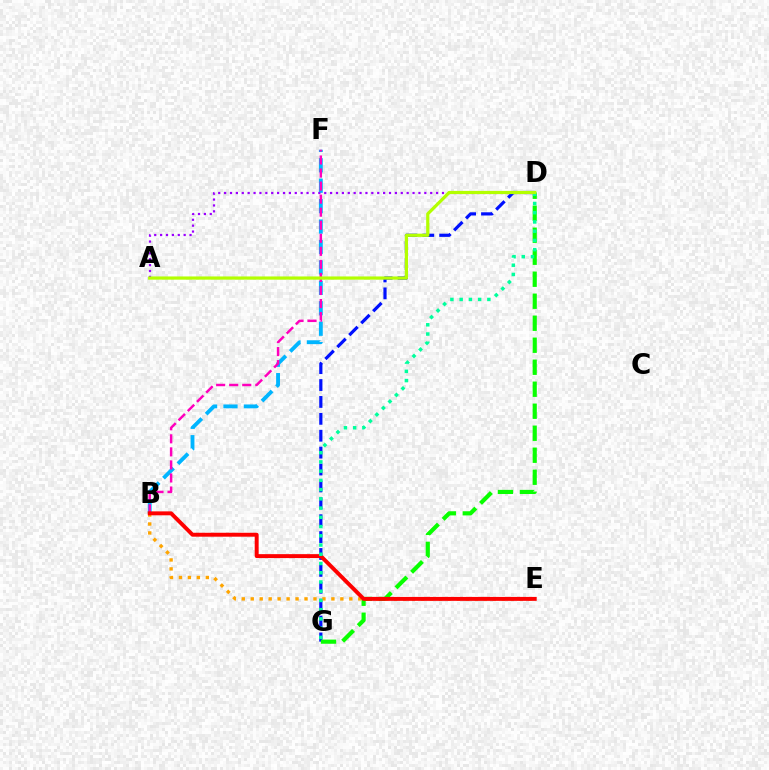{('B', 'F'): [{'color': '#00b5ff', 'line_style': 'dashed', 'thickness': 2.77}, {'color': '#ff00bd', 'line_style': 'dashed', 'thickness': 1.77}], ('A', 'D'): [{'color': '#9b00ff', 'line_style': 'dotted', 'thickness': 1.6}, {'color': '#b3ff00', 'line_style': 'solid', 'thickness': 2.31}], ('D', 'G'): [{'color': '#0010ff', 'line_style': 'dashed', 'thickness': 2.3}, {'color': '#08ff00', 'line_style': 'dashed', 'thickness': 2.99}, {'color': '#00ff9d', 'line_style': 'dotted', 'thickness': 2.51}], ('B', 'E'): [{'color': '#ffa500', 'line_style': 'dotted', 'thickness': 2.44}, {'color': '#ff0000', 'line_style': 'solid', 'thickness': 2.83}]}